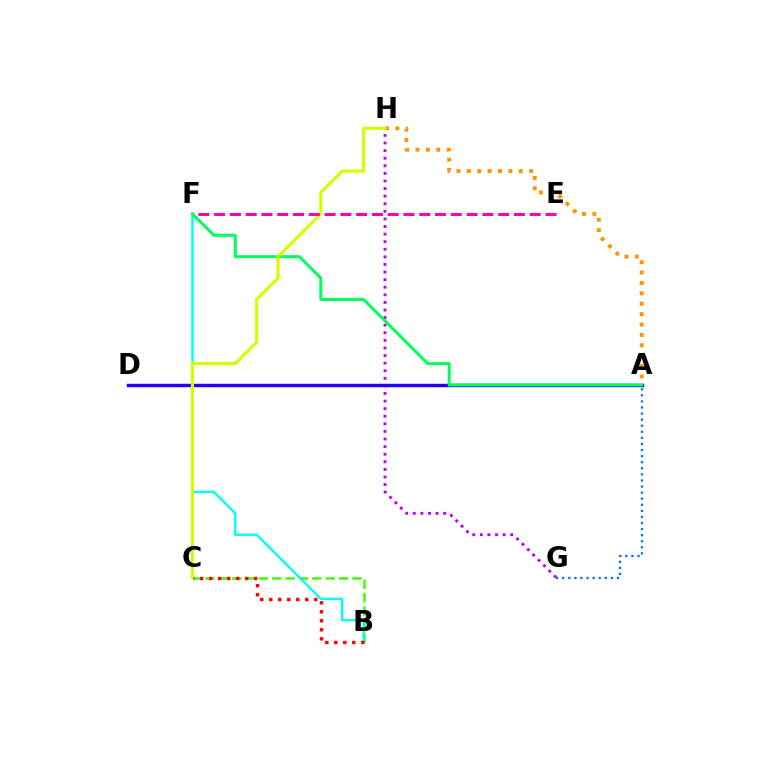{('G', 'H'): [{'color': '#b900ff', 'line_style': 'dotted', 'thickness': 2.06}], ('B', 'C'): [{'color': '#3dff00', 'line_style': 'dashed', 'thickness': 1.82}, {'color': '#ff0000', 'line_style': 'dotted', 'thickness': 2.45}], ('A', 'H'): [{'color': '#ff9400', 'line_style': 'dotted', 'thickness': 2.82}], ('A', 'G'): [{'color': '#0074ff', 'line_style': 'dotted', 'thickness': 1.65}], ('B', 'F'): [{'color': '#00fff6', 'line_style': 'solid', 'thickness': 1.71}], ('A', 'D'): [{'color': '#2500ff', 'line_style': 'solid', 'thickness': 2.47}], ('A', 'F'): [{'color': '#00ff5c', 'line_style': 'solid', 'thickness': 2.16}], ('C', 'H'): [{'color': '#d1ff00', 'line_style': 'solid', 'thickness': 2.23}], ('E', 'F'): [{'color': '#ff00ac', 'line_style': 'dashed', 'thickness': 2.14}]}